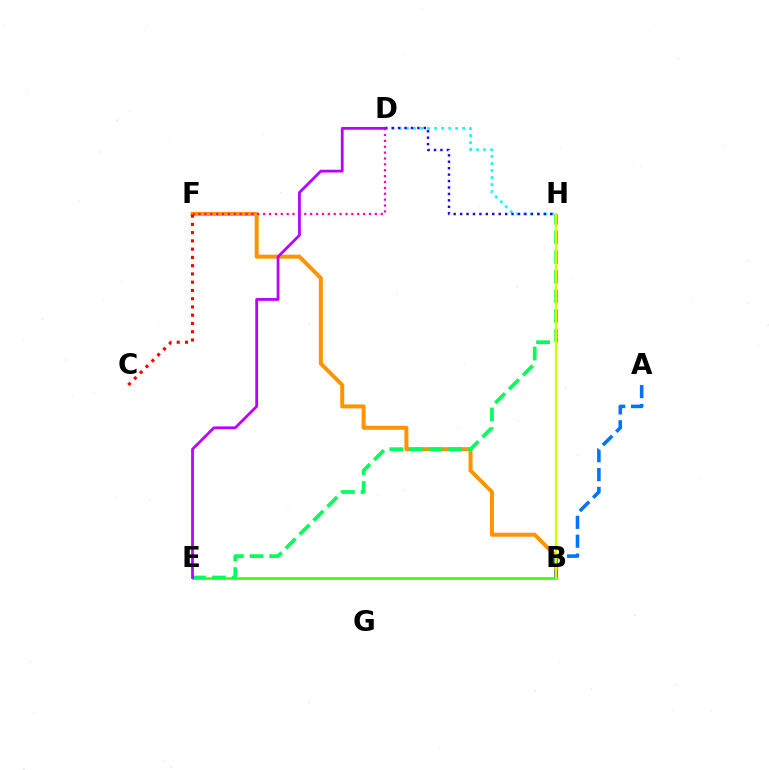{('B', 'F'): [{'color': '#ff9400', 'line_style': 'solid', 'thickness': 2.87}], ('B', 'E'): [{'color': '#3dff00', 'line_style': 'solid', 'thickness': 1.87}], ('A', 'B'): [{'color': '#0074ff', 'line_style': 'dashed', 'thickness': 2.56}], ('D', 'F'): [{'color': '#ff00ac', 'line_style': 'dotted', 'thickness': 1.6}], ('E', 'H'): [{'color': '#00ff5c', 'line_style': 'dashed', 'thickness': 2.67}], ('B', 'H'): [{'color': '#d1ff00', 'line_style': 'solid', 'thickness': 1.67}], ('D', 'H'): [{'color': '#00fff6', 'line_style': 'dotted', 'thickness': 1.91}, {'color': '#2500ff', 'line_style': 'dotted', 'thickness': 1.75}], ('D', 'E'): [{'color': '#b900ff', 'line_style': 'solid', 'thickness': 1.99}], ('C', 'F'): [{'color': '#ff0000', 'line_style': 'dotted', 'thickness': 2.24}]}